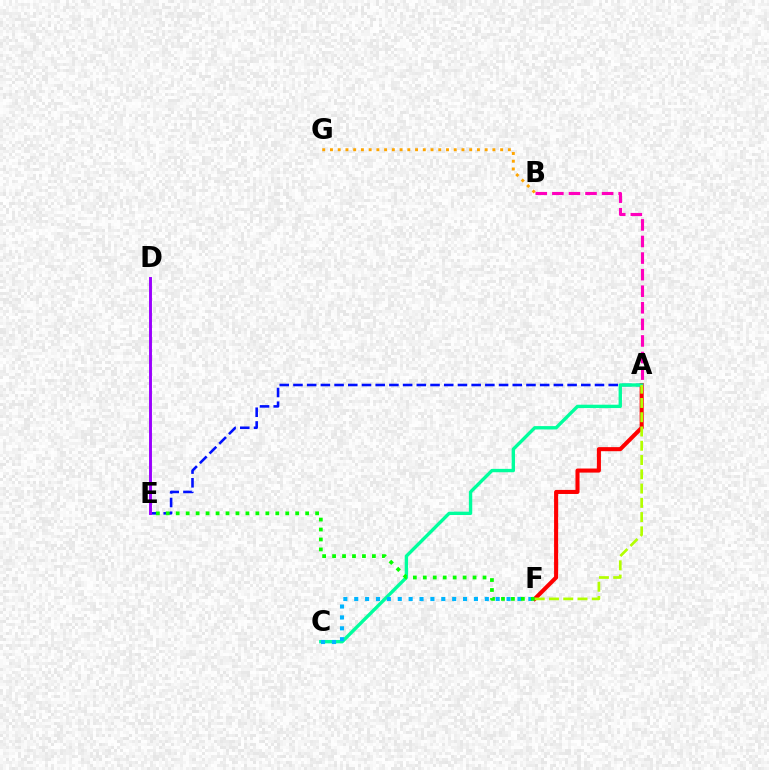{('B', 'G'): [{'color': '#ffa500', 'line_style': 'dotted', 'thickness': 2.1}], ('A', 'E'): [{'color': '#0010ff', 'line_style': 'dashed', 'thickness': 1.86}], ('A', 'F'): [{'color': '#ff0000', 'line_style': 'solid', 'thickness': 2.93}, {'color': '#b3ff00', 'line_style': 'dashed', 'thickness': 1.94}], ('D', 'E'): [{'color': '#9b00ff', 'line_style': 'solid', 'thickness': 2.1}], ('A', 'C'): [{'color': '#00ff9d', 'line_style': 'solid', 'thickness': 2.43}], ('A', 'B'): [{'color': '#ff00bd', 'line_style': 'dashed', 'thickness': 2.25}], ('C', 'F'): [{'color': '#00b5ff', 'line_style': 'dotted', 'thickness': 2.96}], ('E', 'F'): [{'color': '#08ff00', 'line_style': 'dotted', 'thickness': 2.71}]}